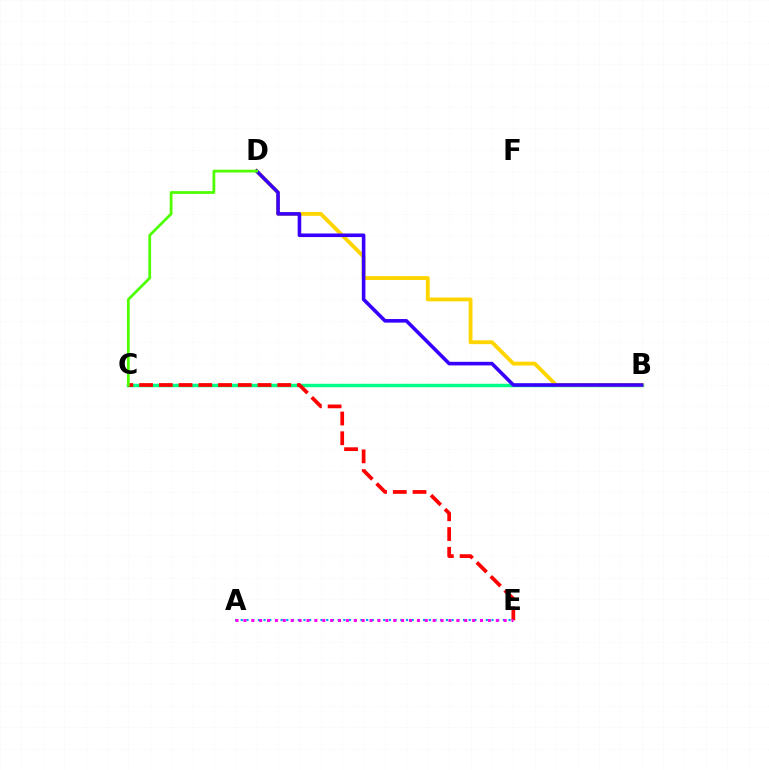{('B', 'C'): [{'color': '#00ff86', 'line_style': 'solid', 'thickness': 2.49}], ('A', 'E'): [{'color': '#009eff', 'line_style': 'dotted', 'thickness': 1.55}, {'color': '#ff00ed', 'line_style': 'dotted', 'thickness': 2.14}], ('C', 'E'): [{'color': '#ff0000', 'line_style': 'dashed', 'thickness': 2.68}], ('B', 'D'): [{'color': '#ffd500', 'line_style': 'solid', 'thickness': 2.77}, {'color': '#3700ff', 'line_style': 'solid', 'thickness': 2.58}], ('C', 'D'): [{'color': '#4fff00', 'line_style': 'solid', 'thickness': 1.99}]}